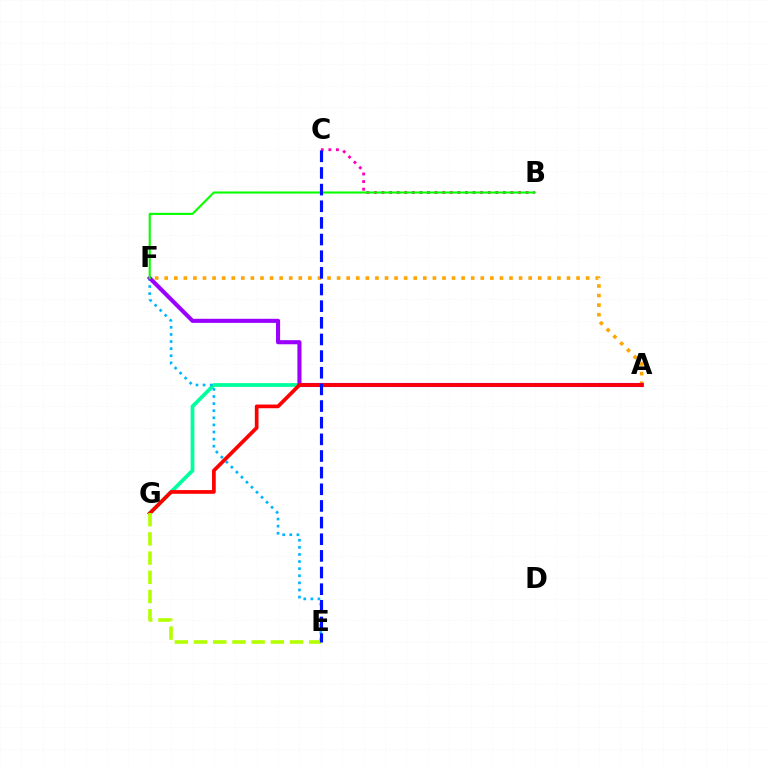{('A', 'F'): [{'color': '#ffa500', 'line_style': 'dotted', 'thickness': 2.6}, {'color': '#9b00ff', 'line_style': 'solid', 'thickness': 2.95}], ('A', 'G'): [{'color': '#00ff9d', 'line_style': 'solid', 'thickness': 2.7}, {'color': '#ff0000', 'line_style': 'solid', 'thickness': 2.67}], ('E', 'F'): [{'color': '#00b5ff', 'line_style': 'dotted', 'thickness': 1.93}], ('B', 'C'): [{'color': '#ff00bd', 'line_style': 'dotted', 'thickness': 2.06}], ('B', 'F'): [{'color': '#08ff00', 'line_style': 'solid', 'thickness': 1.52}], ('E', 'G'): [{'color': '#b3ff00', 'line_style': 'dashed', 'thickness': 2.61}], ('C', 'E'): [{'color': '#0010ff', 'line_style': 'dashed', 'thickness': 2.26}]}